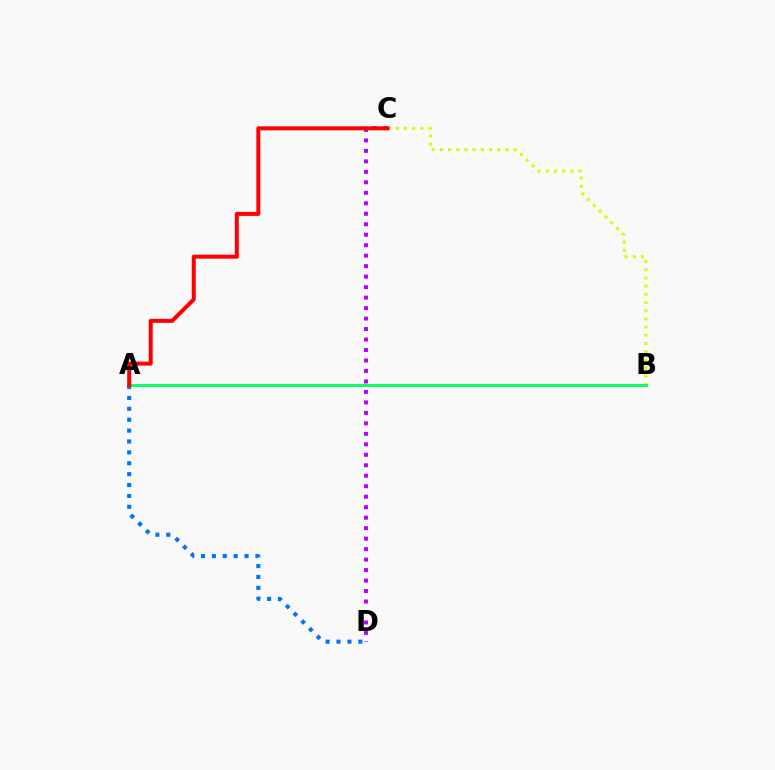{('B', 'C'): [{'color': '#d1ff00', 'line_style': 'dotted', 'thickness': 2.23}], ('C', 'D'): [{'color': '#b900ff', 'line_style': 'dotted', 'thickness': 2.85}], ('A', 'D'): [{'color': '#0074ff', 'line_style': 'dotted', 'thickness': 2.96}], ('A', 'B'): [{'color': '#00ff5c', 'line_style': 'solid', 'thickness': 2.03}], ('A', 'C'): [{'color': '#ff0000', 'line_style': 'solid', 'thickness': 2.88}]}